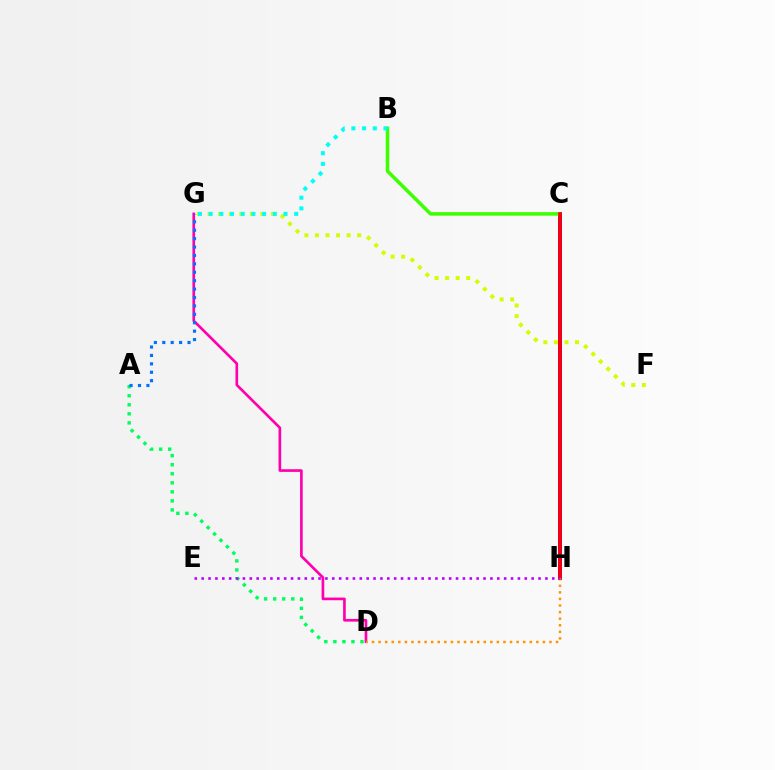{('C', 'H'): [{'color': '#2500ff', 'line_style': 'solid', 'thickness': 2.78}, {'color': '#ff0000', 'line_style': 'solid', 'thickness': 2.6}], ('F', 'G'): [{'color': '#d1ff00', 'line_style': 'dotted', 'thickness': 2.87}], ('B', 'C'): [{'color': '#3dff00', 'line_style': 'solid', 'thickness': 2.54}], ('D', 'G'): [{'color': '#ff00ac', 'line_style': 'solid', 'thickness': 1.92}], ('A', 'D'): [{'color': '#00ff5c', 'line_style': 'dotted', 'thickness': 2.46}], ('B', 'G'): [{'color': '#00fff6', 'line_style': 'dotted', 'thickness': 2.91}], ('D', 'H'): [{'color': '#ff9400', 'line_style': 'dotted', 'thickness': 1.79}], ('A', 'G'): [{'color': '#0074ff', 'line_style': 'dotted', 'thickness': 2.29}], ('E', 'H'): [{'color': '#b900ff', 'line_style': 'dotted', 'thickness': 1.87}]}